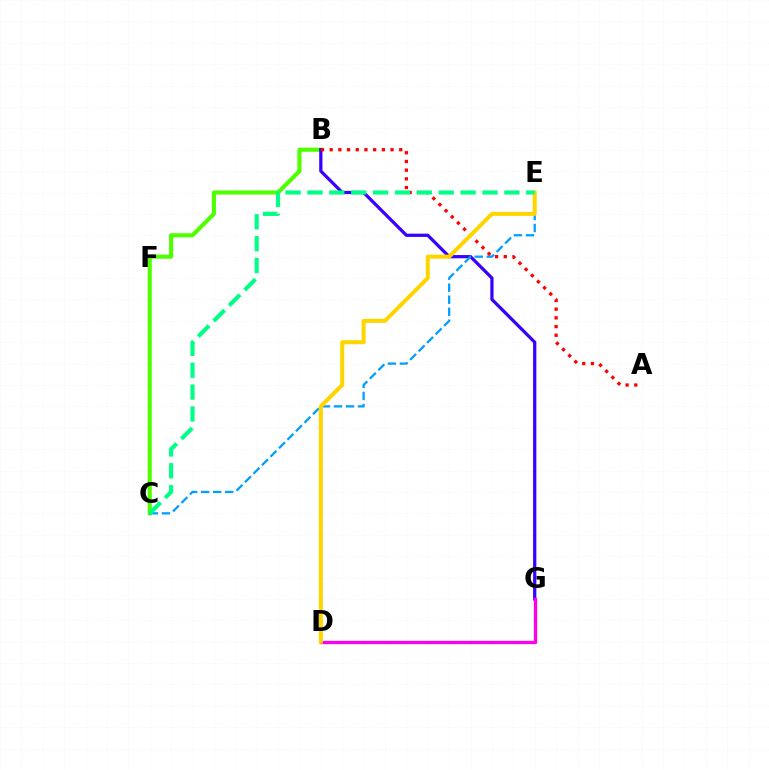{('B', 'C'): [{'color': '#4fff00', 'line_style': 'solid', 'thickness': 2.97}], ('B', 'G'): [{'color': '#3700ff', 'line_style': 'solid', 'thickness': 2.33}], ('D', 'G'): [{'color': '#ff00ed', 'line_style': 'solid', 'thickness': 2.37}], ('C', 'E'): [{'color': '#009eff', 'line_style': 'dashed', 'thickness': 1.63}, {'color': '#00ff86', 'line_style': 'dashed', 'thickness': 2.97}], ('A', 'B'): [{'color': '#ff0000', 'line_style': 'dotted', 'thickness': 2.36}], ('D', 'E'): [{'color': '#ffd500', 'line_style': 'solid', 'thickness': 2.9}]}